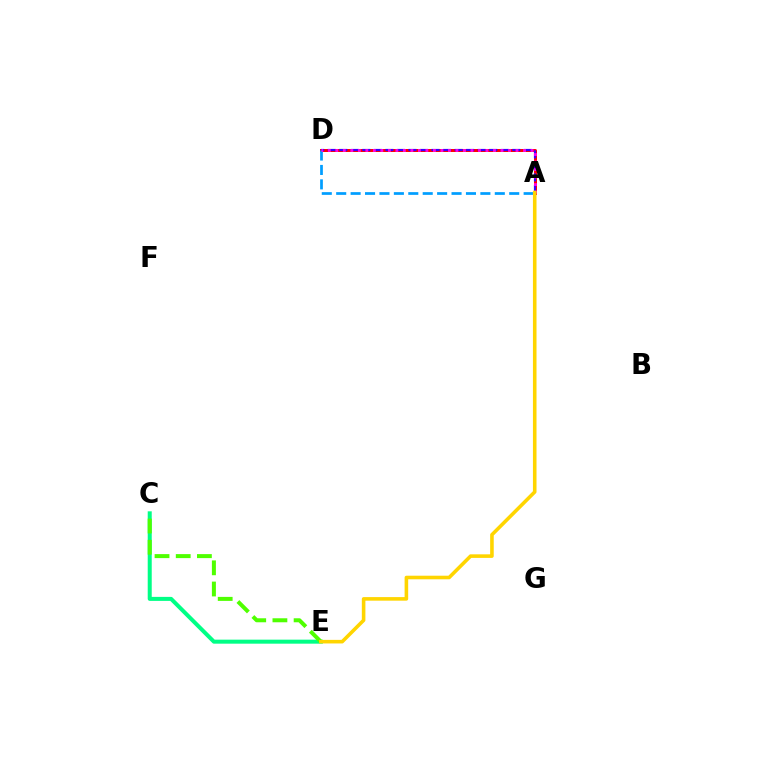{('A', 'D'): [{'color': '#ff0000', 'line_style': 'solid', 'thickness': 2.14}, {'color': '#3700ff', 'line_style': 'dashed', 'thickness': 1.57}, {'color': '#009eff', 'line_style': 'dashed', 'thickness': 1.96}, {'color': '#ff00ed', 'line_style': 'dotted', 'thickness': 2.04}], ('C', 'E'): [{'color': '#00ff86', 'line_style': 'solid', 'thickness': 2.89}, {'color': '#4fff00', 'line_style': 'dashed', 'thickness': 2.88}], ('A', 'E'): [{'color': '#ffd500', 'line_style': 'solid', 'thickness': 2.58}]}